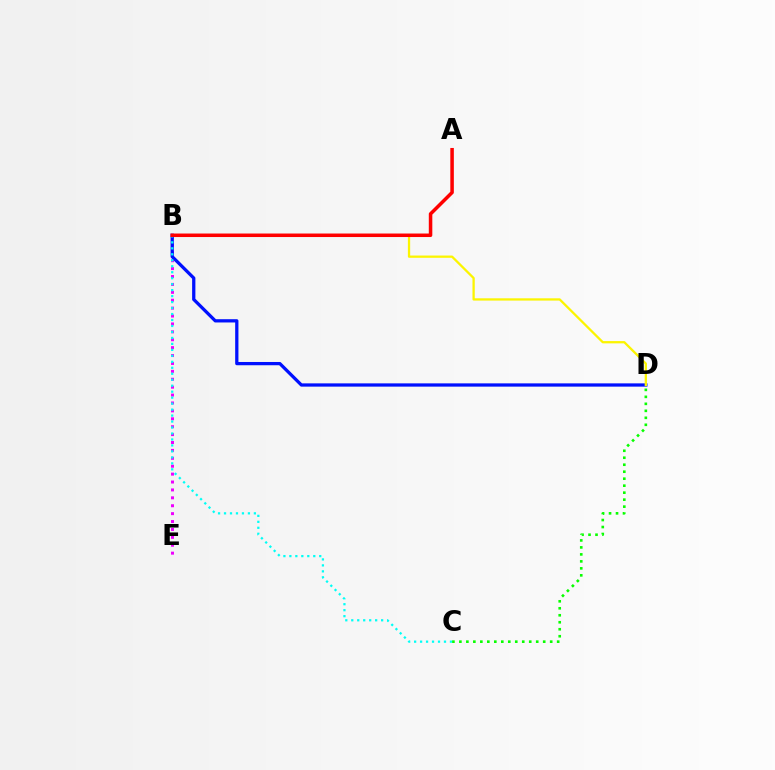{('B', 'E'): [{'color': '#ee00ff', 'line_style': 'dotted', 'thickness': 2.15}], ('B', 'D'): [{'color': '#0010ff', 'line_style': 'solid', 'thickness': 2.35}, {'color': '#fcf500', 'line_style': 'solid', 'thickness': 1.64}], ('C', 'D'): [{'color': '#08ff00', 'line_style': 'dotted', 'thickness': 1.9}], ('B', 'C'): [{'color': '#00fff6', 'line_style': 'dotted', 'thickness': 1.62}], ('A', 'B'): [{'color': '#ff0000', 'line_style': 'solid', 'thickness': 2.53}]}